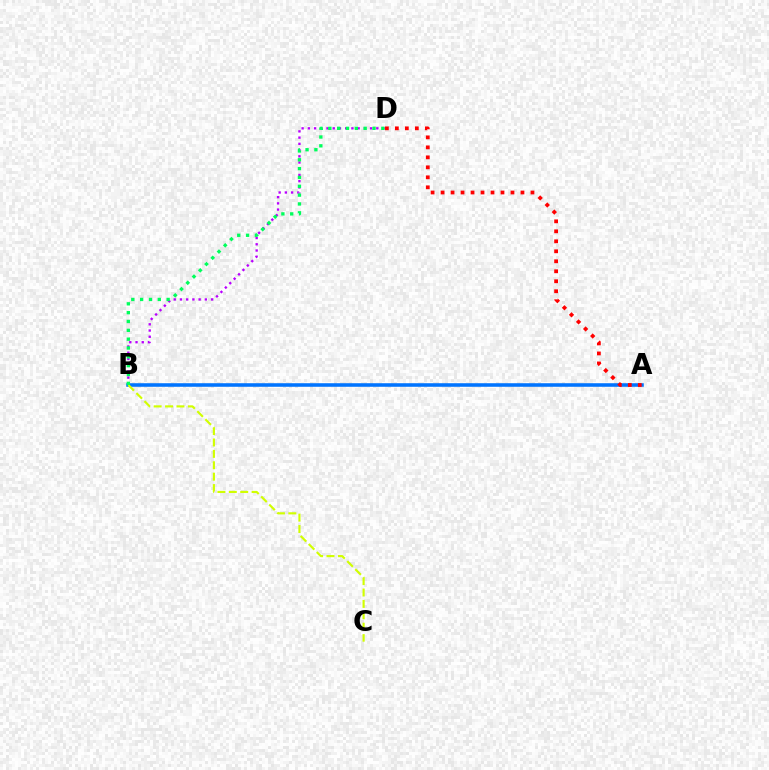{('B', 'D'): [{'color': '#b900ff', 'line_style': 'dotted', 'thickness': 1.69}, {'color': '#00ff5c', 'line_style': 'dotted', 'thickness': 2.4}], ('A', 'B'): [{'color': '#0074ff', 'line_style': 'solid', 'thickness': 2.56}], ('A', 'D'): [{'color': '#ff0000', 'line_style': 'dotted', 'thickness': 2.71}], ('B', 'C'): [{'color': '#d1ff00', 'line_style': 'dashed', 'thickness': 1.55}]}